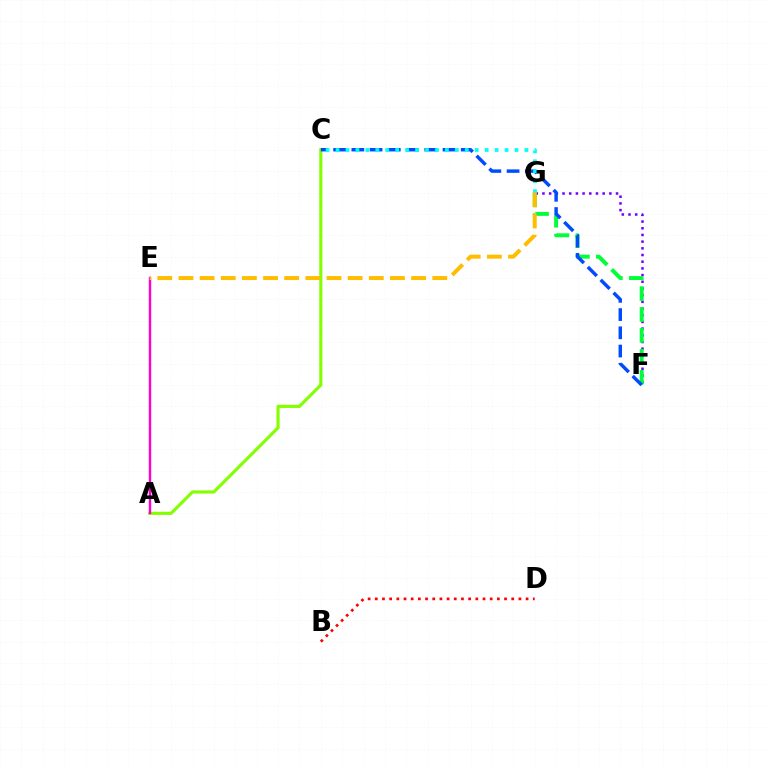{('F', 'G'): [{'color': '#7200ff', 'line_style': 'dotted', 'thickness': 1.82}, {'color': '#00ff39', 'line_style': 'dashed', 'thickness': 2.84}], ('A', 'C'): [{'color': '#84ff00', 'line_style': 'solid', 'thickness': 2.26}], ('C', 'F'): [{'color': '#004bff', 'line_style': 'dashed', 'thickness': 2.48}], ('A', 'E'): [{'color': '#ff00cf', 'line_style': 'solid', 'thickness': 1.73}], ('B', 'D'): [{'color': '#ff0000', 'line_style': 'dotted', 'thickness': 1.95}], ('C', 'G'): [{'color': '#00fff6', 'line_style': 'dotted', 'thickness': 2.7}], ('E', 'G'): [{'color': '#ffbd00', 'line_style': 'dashed', 'thickness': 2.87}]}